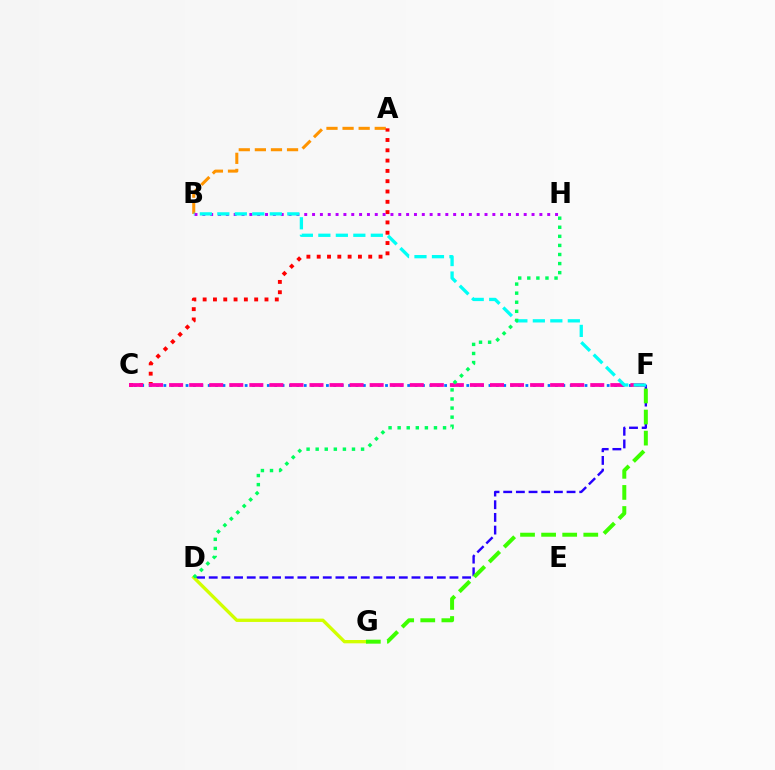{('D', 'F'): [{'color': '#2500ff', 'line_style': 'dashed', 'thickness': 1.72}], ('A', 'B'): [{'color': '#ff9400', 'line_style': 'dashed', 'thickness': 2.19}], ('D', 'G'): [{'color': '#d1ff00', 'line_style': 'solid', 'thickness': 2.39}], ('F', 'G'): [{'color': '#3dff00', 'line_style': 'dashed', 'thickness': 2.86}], ('A', 'C'): [{'color': '#ff0000', 'line_style': 'dotted', 'thickness': 2.8}], ('C', 'F'): [{'color': '#0074ff', 'line_style': 'dotted', 'thickness': 2.01}, {'color': '#ff00ac', 'line_style': 'dashed', 'thickness': 2.72}], ('B', 'H'): [{'color': '#b900ff', 'line_style': 'dotted', 'thickness': 2.13}], ('B', 'F'): [{'color': '#00fff6', 'line_style': 'dashed', 'thickness': 2.38}], ('D', 'H'): [{'color': '#00ff5c', 'line_style': 'dotted', 'thickness': 2.47}]}